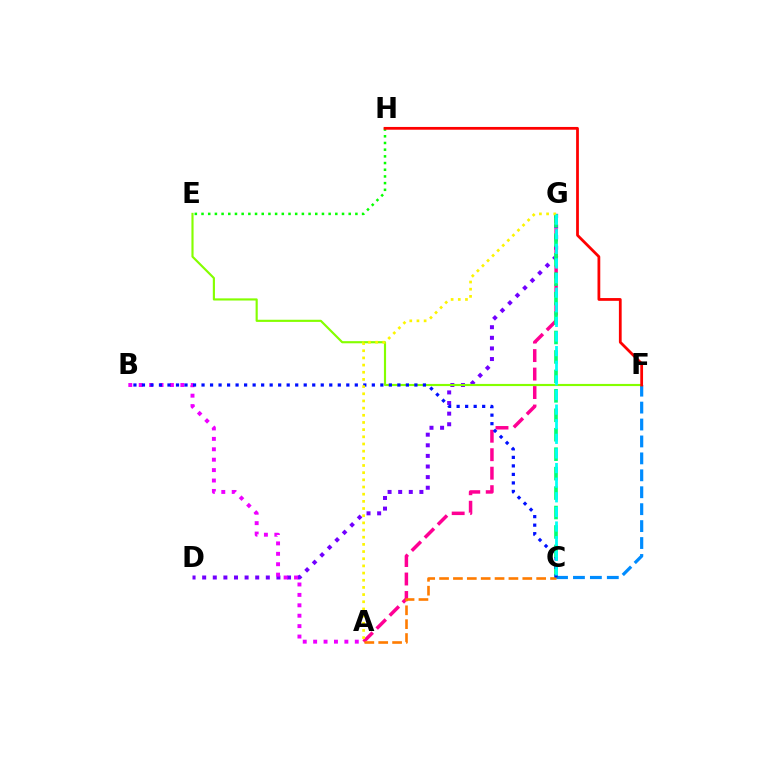{('D', 'G'): [{'color': '#7200ff', 'line_style': 'dotted', 'thickness': 2.88}], ('C', 'F'): [{'color': '#008cff', 'line_style': 'dashed', 'thickness': 2.3}], ('A', 'B'): [{'color': '#ee00ff', 'line_style': 'dotted', 'thickness': 2.83}], ('A', 'G'): [{'color': '#ff0094', 'line_style': 'dashed', 'thickness': 2.51}, {'color': '#fcf500', 'line_style': 'dotted', 'thickness': 1.95}], ('E', 'F'): [{'color': '#84ff00', 'line_style': 'solid', 'thickness': 1.55}], ('C', 'G'): [{'color': '#00ff74', 'line_style': 'dashed', 'thickness': 2.64}, {'color': '#00fff6', 'line_style': 'dashed', 'thickness': 1.99}], ('A', 'C'): [{'color': '#ff7c00', 'line_style': 'dashed', 'thickness': 1.88}], ('B', 'C'): [{'color': '#0010ff', 'line_style': 'dotted', 'thickness': 2.31}], ('E', 'H'): [{'color': '#08ff00', 'line_style': 'dotted', 'thickness': 1.82}], ('F', 'H'): [{'color': '#ff0000', 'line_style': 'solid', 'thickness': 1.99}]}